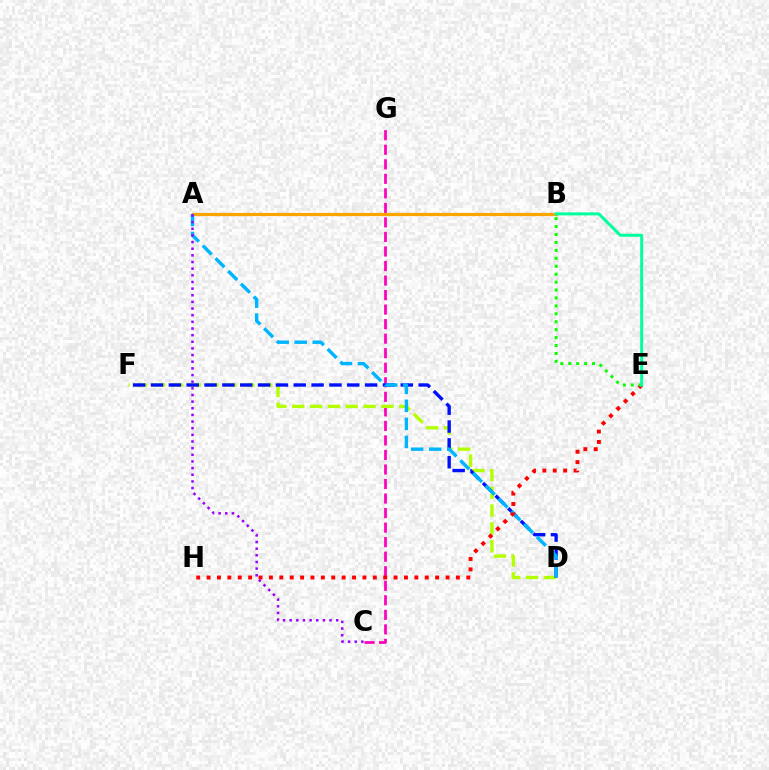{('C', 'G'): [{'color': '#ff00bd', 'line_style': 'dashed', 'thickness': 1.97}], ('A', 'B'): [{'color': '#ffa500', 'line_style': 'solid', 'thickness': 2.31}], ('D', 'F'): [{'color': '#b3ff00', 'line_style': 'dashed', 'thickness': 2.42}, {'color': '#0010ff', 'line_style': 'dashed', 'thickness': 2.42}], ('A', 'D'): [{'color': '#00b5ff', 'line_style': 'dashed', 'thickness': 2.45}], ('E', 'H'): [{'color': '#ff0000', 'line_style': 'dotted', 'thickness': 2.82}], ('B', 'E'): [{'color': '#08ff00', 'line_style': 'dotted', 'thickness': 2.15}, {'color': '#00ff9d', 'line_style': 'solid', 'thickness': 2.15}], ('A', 'C'): [{'color': '#9b00ff', 'line_style': 'dotted', 'thickness': 1.81}]}